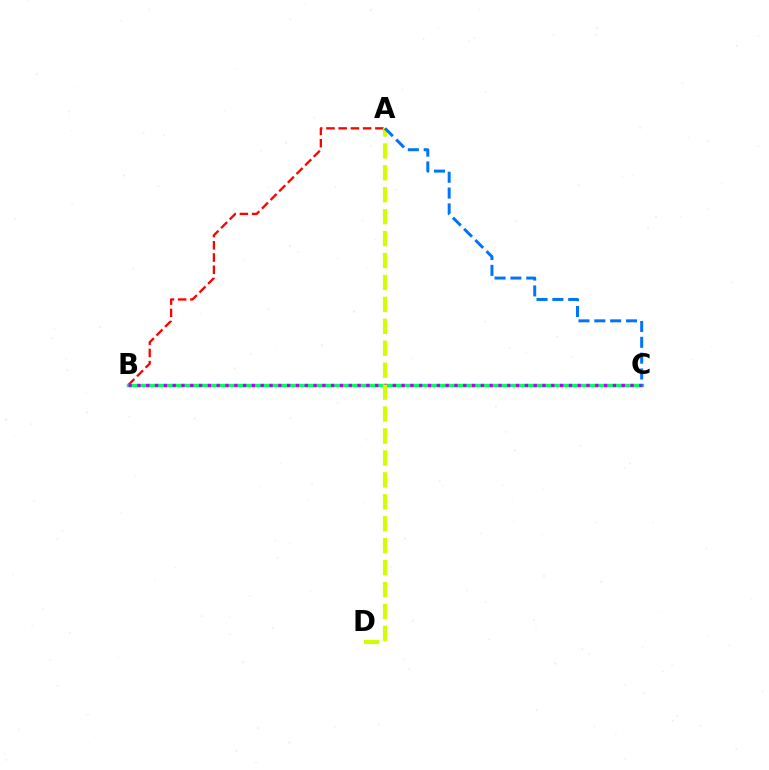{('A', 'B'): [{'color': '#ff0000', 'line_style': 'dashed', 'thickness': 1.66}], ('B', 'C'): [{'color': '#00ff5c', 'line_style': 'solid', 'thickness': 2.45}, {'color': '#b900ff', 'line_style': 'dotted', 'thickness': 2.39}], ('A', 'D'): [{'color': '#d1ff00', 'line_style': 'dashed', 'thickness': 2.98}], ('A', 'C'): [{'color': '#0074ff', 'line_style': 'dashed', 'thickness': 2.15}]}